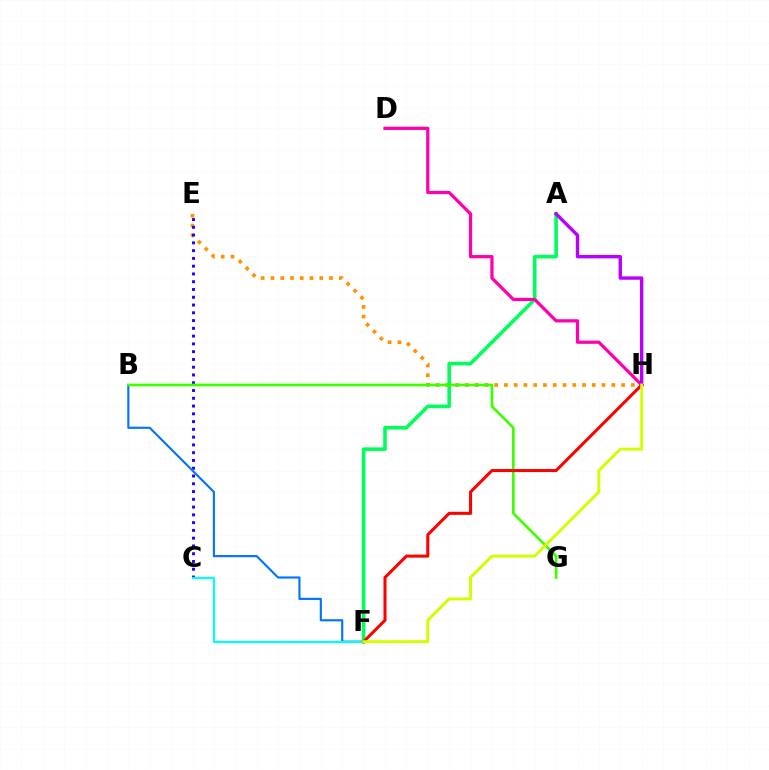{('E', 'H'): [{'color': '#ff9400', 'line_style': 'dotted', 'thickness': 2.65}], ('C', 'E'): [{'color': '#2500ff', 'line_style': 'dotted', 'thickness': 2.11}], ('A', 'F'): [{'color': '#00ff5c', 'line_style': 'solid', 'thickness': 2.59}], ('B', 'F'): [{'color': '#0074ff', 'line_style': 'solid', 'thickness': 1.54}], ('C', 'F'): [{'color': '#00fff6', 'line_style': 'solid', 'thickness': 1.59}], ('D', 'H'): [{'color': '#ff00ac', 'line_style': 'solid', 'thickness': 2.32}], ('A', 'H'): [{'color': '#b900ff', 'line_style': 'solid', 'thickness': 2.44}], ('B', 'G'): [{'color': '#3dff00', 'line_style': 'solid', 'thickness': 1.93}], ('F', 'H'): [{'color': '#ff0000', 'line_style': 'solid', 'thickness': 2.19}, {'color': '#d1ff00', 'line_style': 'solid', 'thickness': 2.11}]}